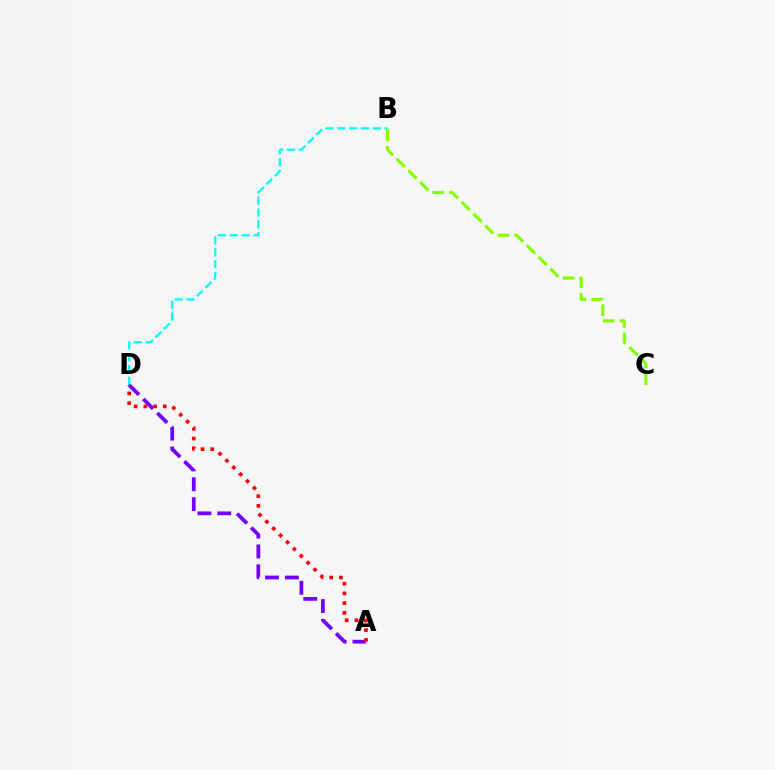{('B', 'C'): [{'color': '#84ff00', 'line_style': 'dashed', 'thickness': 2.25}], ('B', 'D'): [{'color': '#00fff6', 'line_style': 'dashed', 'thickness': 1.61}], ('A', 'D'): [{'color': '#7200ff', 'line_style': 'dashed', 'thickness': 2.7}, {'color': '#ff0000', 'line_style': 'dotted', 'thickness': 2.64}]}